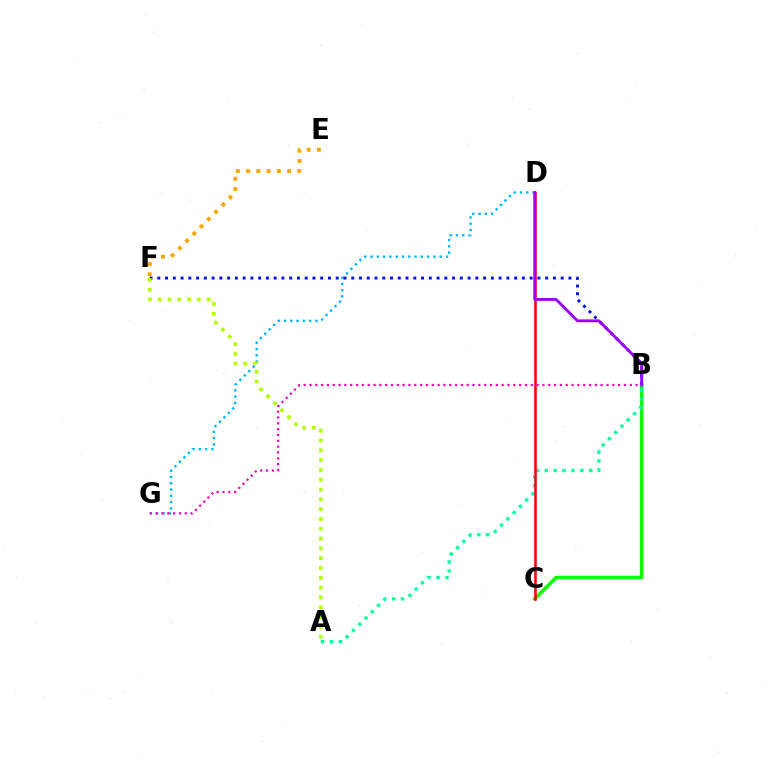{('B', 'C'): [{'color': '#08ff00', 'line_style': 'solid', 'thickness': 2.53}], ('E', 'F'): [{'color': '#ffa500', 'line_style': 'dotted', 'thickness': 2.78}], ('D', 'G'): [{'color': '#00b5ff', 'line_style': 'dotted', 'thickness': 1.71}], ('B', 'F'): [{'color': '#0010ff', 'line_style': 'dotted', 'thickness': 2.11}], ('A', 'B'): [{'color': '#00ff9d', 'line_style': 'dotted', 'thickness': 2.41}], ('C', 'D'): [{'color': '#ff0000', 'line_style': 'solid', 'thickness': 1.82}], ('A', 'F'): [{'color': '#b3ff00', 'line_style': 'dotted', 'thickness': 2.66}], ('B', 'D'): [{'color': '#9b00ff', 'line_style': 'solid', 'thickness': 2.05}], ('B', 'G'): [{'color': '#ff00bd', 'line_style': 'dotted', 'thickness': 1.58}]}